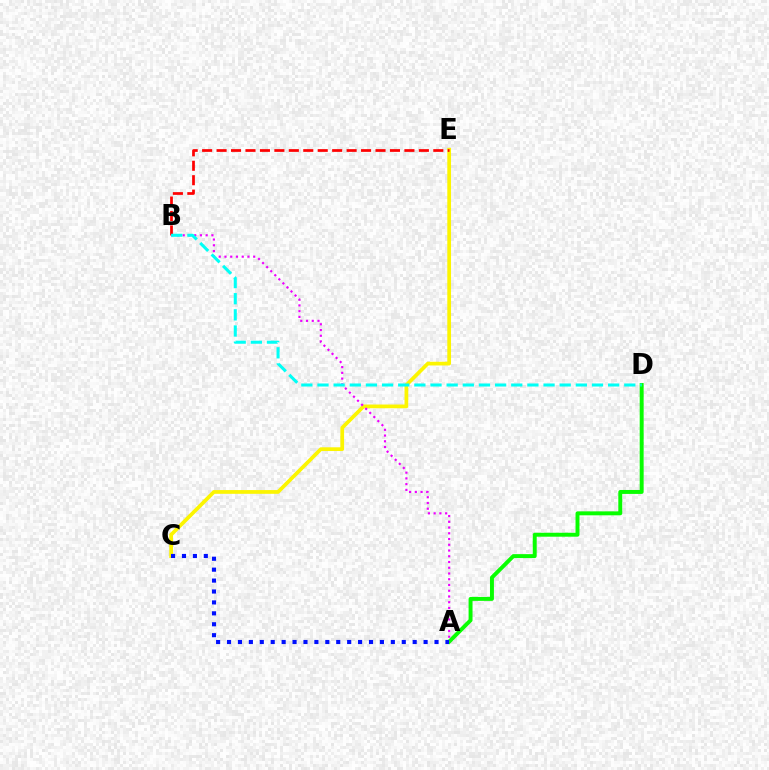{('A', 'D'): [{'color': '#08ff00', 'line_style': 'solid', 'thickness': 2.84}], ('C', 'E'): [{'color': '#fcf500', 'line_style': 'solid', 'thickness': 2.69}], ('B', 'E'): [{'color': '#ff0000', 'line_style': 'dashed', 'thickness': 1.96}], ('A', 'B'): [{'color': '#ee00ff', 'line_style': 'dotted', 'thickness': 1.56}], ('B', 'D'): [{'color': '#00fff6', 'line_style': 'dashed', 'thickness': 2.19}], ('A', 'C'): [{'color': '#0010ff', 'line_style': 'dotted', 'thickness': 2.97}]}